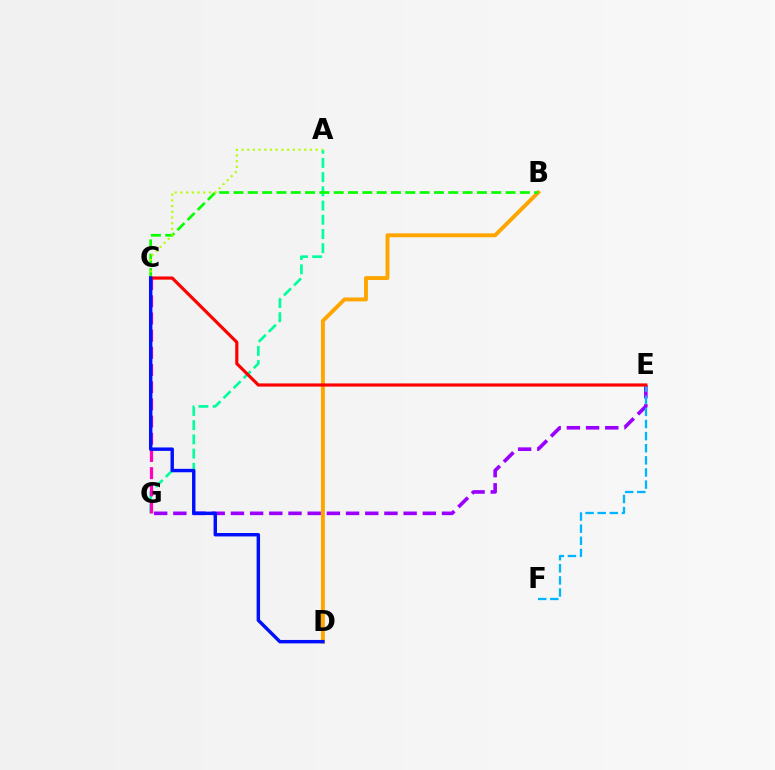{('A', 'G'): [{'color': '#00ff9d', 'line_style': 'dashed', 'thickness': 1.93}], ('E', 'G'): [{'color': '#9b00ff', 'line_style': 'dashed', 'thickness': 2.61}], ('E', 'F'): [{'color': '#00b5ff', 'line_style': 'dashed', 'thickness': 1.65}], ('B', 'D'): [{'color': '#ffa500', 'line_style': 'solid', 'thickness': 2.82}], ('B', 'C'): [{'color': '#08ff00', 'line_style': 'dashed', 'thickness': 1.95}], ('A', 'C'): [{'color': '#b3ff00', 'line_style': 'dotted', 'thickness': 1.55}], ('C', 'G'): [{'color': '#ff00bd', 'line_style': 'dashed', 'thickness': 2.33}], ('C', 'E'): [{'color': '#ff0000', 'line_style': 'solid', 'thickness': 2.28}], ('C', 'D'): [{'color': '#0010ff', 'line_style': 'solid', 'thickness': 2.47}]}